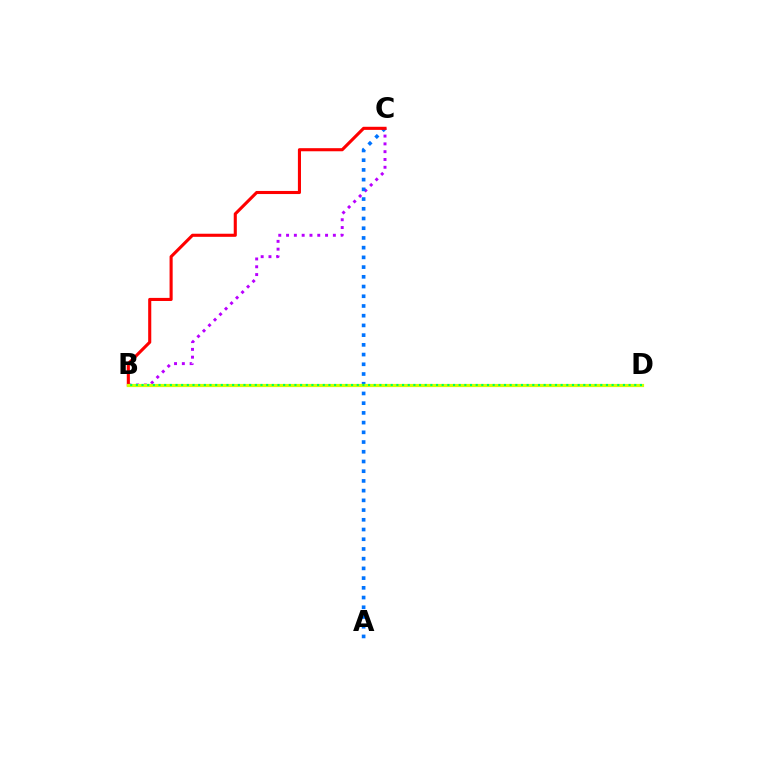{('B', 'C'): [{'color': '#b900ff', 'line_style': 'dotted', 'thickness': 2.12}, {'color': '#ff0000', 'line_style': 'solid', 'thickness': 2.23}], ('A', 'C'): [{'color': '#0074ff', 'line_style': 'dotted', 'thickness': 2.64}], ('B', 'D'): [{'color': '#d1ff00', 'line_style': 'solid', 'thickness': 2.29}, {'color': '#00ff5c', 'line_style': 'dotted', 'thickness': 1.54}]}